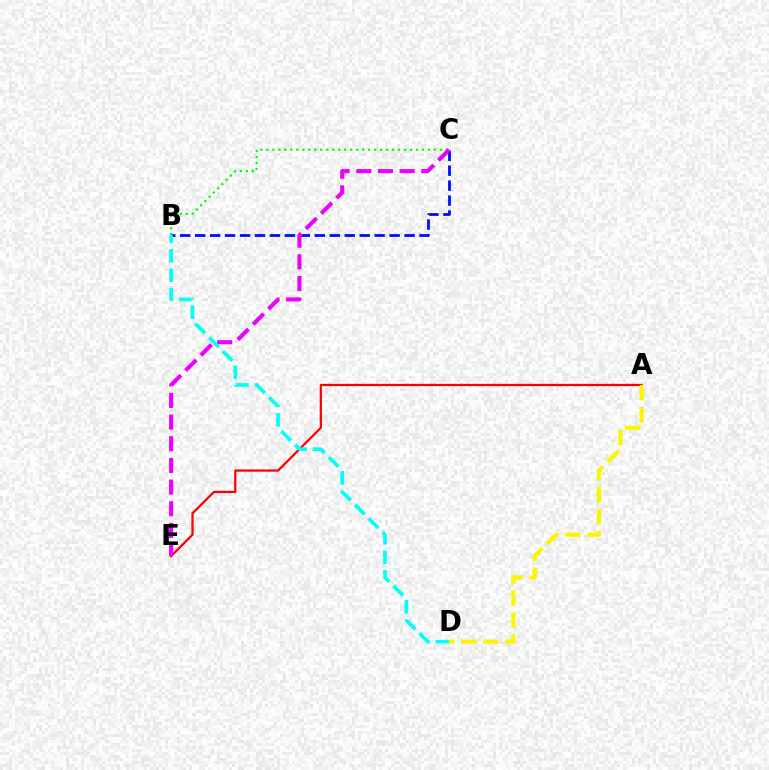{('B', 'C'): [{'color': '#0010ff', 'line_style': 'dashed', 'thickness': 2.03}, {'color': '#08ff00', 'line_style': 'dotted', 'thickness': 1.63}], ('A', 'E'): [{'color': '#ff0000', 'line_style': 'solid', 'thickness': 1.62}], ('C', 'E'): [{'color': '#ee00ff', 'line_style': 'dashed', 'thickness': 2.94}], ('B', 'D'): [{'color': '#00fff6', 'line_style': 'dashed', 'thickness': 2.64}], ('A', 'D'): [{'color': '#fcf500', 'line_style': 'dashed', 'thickness': 2.99}]}